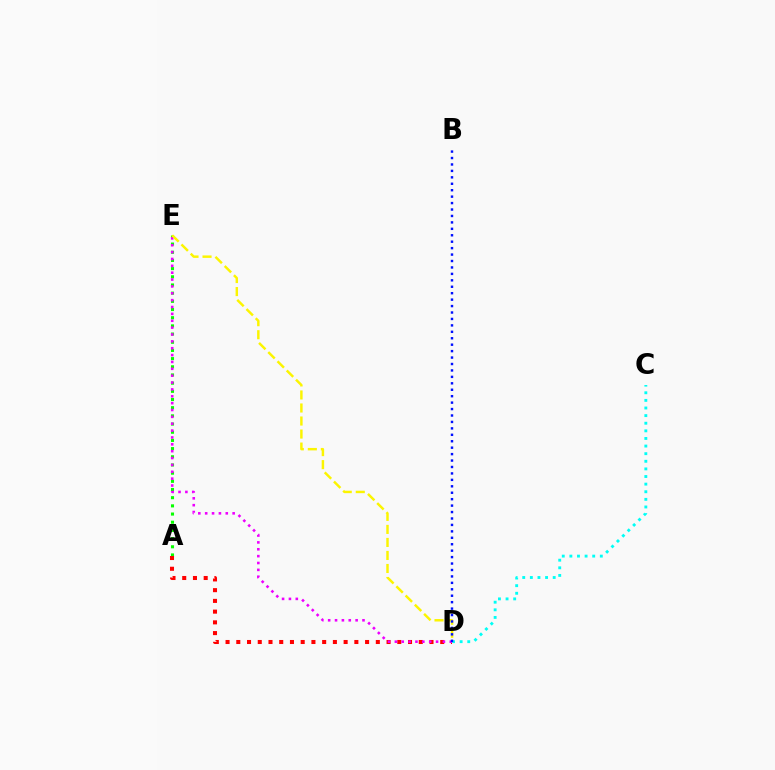{('C', 'D'): [{'color': '#00fff6', 'line_style': 'dotted', 'thickness': 2.07}], ('A', 'E'): [{'color': '#08ff00', 'line_style': 'dotted', 'thickness': 2.22}], ('A', 'D'): [{'color': '#ff0000', 'line_style': 'dotted', 'thickness': 2.92}], ('D', 'E'): [{'color': '#ee00ff', 'line_style': 'dotted', 'thickness': 1.87}, {'color': '#fcf500', 'line_style': 'dashed', 'thickness': 1.77}], ('B', 'D'): [{'color': '#0010ff', 'line_style': 'dotted', 'thickness': 1.75}]}